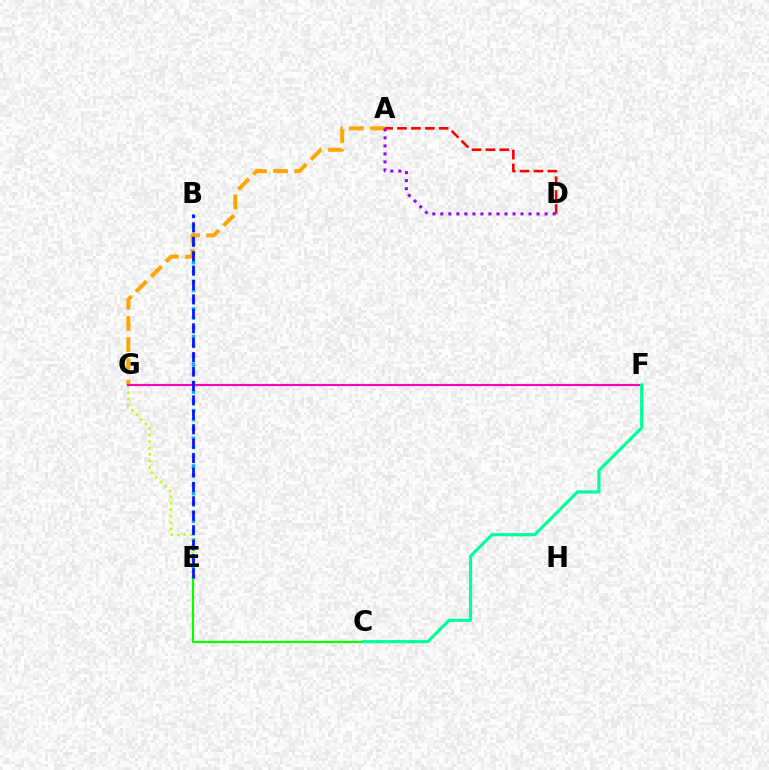{('B', 'E'): [{'color': '#00b5ff', 'line_style': 'dotted', 'thickness': 2.51}, {'color': '#0010ff', 'line_style': 'dashed', 'thickness': 1.96}], ('A', 'G'): [{'color': '#ffa500', 'line_style': 'dashed', 'thickness': 2.88}], ('C', 'E'): [{'color': '#08ff00', 'line_style': 'solid', 'thickness': 1.62}], ('A', 'D'): [{'color': '#9b00ff', 'line_style': 'dotted', 'thickness': 2.18}, {'color': '#ff0000', 'line_style': 'dashed', 'thickness': 1.89}], ('E', 'G'): [{'color': '#b3ff00', 'line_style': 'dotted', 'thickness': 1.74}], ('F', 'G'): [{'color': '#ff00bd', 'line_style': 'solid', 'thickness': 1.55}], ('C', 'F'): [{'color': '#00ff9d', 'line_style': 'solid', 'thickness': 2.31}]}